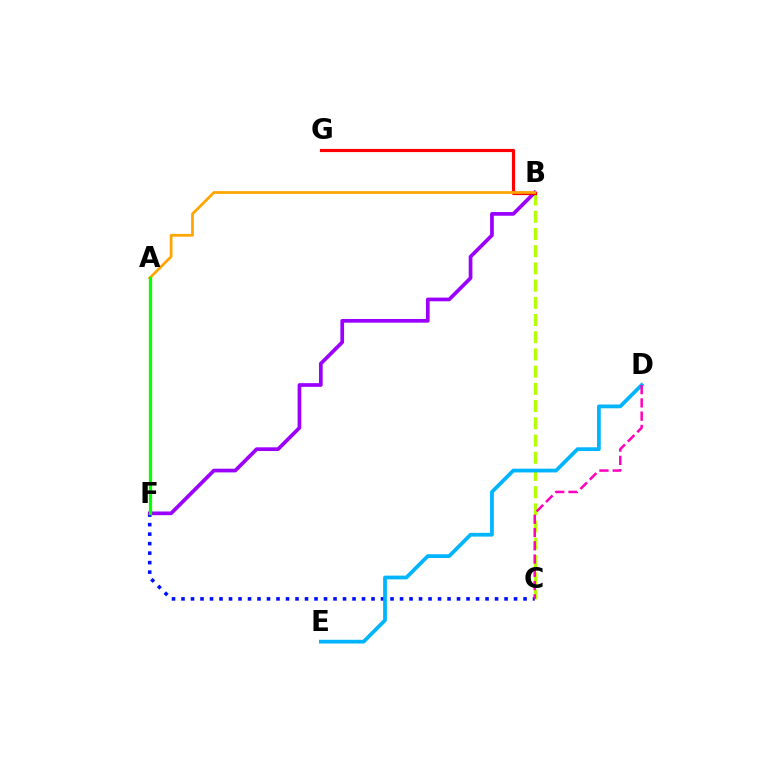{('B', 'C'): [{'color': '#b3ff00', 'line_style': 'dashed', 'thickness': 2.34}], ('C', 'F'): [{'color': '#0010ff', 'line_style': 'dotted', 'thickness': 2.58}], ('B', 'F'): [{'color': '#9b00ff', 'line_style': 'solid', 'thickness': 2.67}], ('B', 'G'): [{'color': '#ff0000', 'line_style': 'solid', 'thickness': 2.28}], ('A', 'B'): [{'color': '#ffa500', 'line_style': 'solid', 'thickness': 1.98}], ('A', 'F'): [{'color': '#00ff9d', 'line_style': 'dashed', 'thickness': 1.94}, {'color': '#08ff00', 'line_style': 'solid', 'thickness': 2.34}], ('D', 'E'): [{'color': '#00b5ff', 'line_style': 'solid', 'thickness': 2.7}], ('C', 'D'): [{'color': '#ff00bd', 'line_style': 'dashed', 'thickness': 1.8}]}